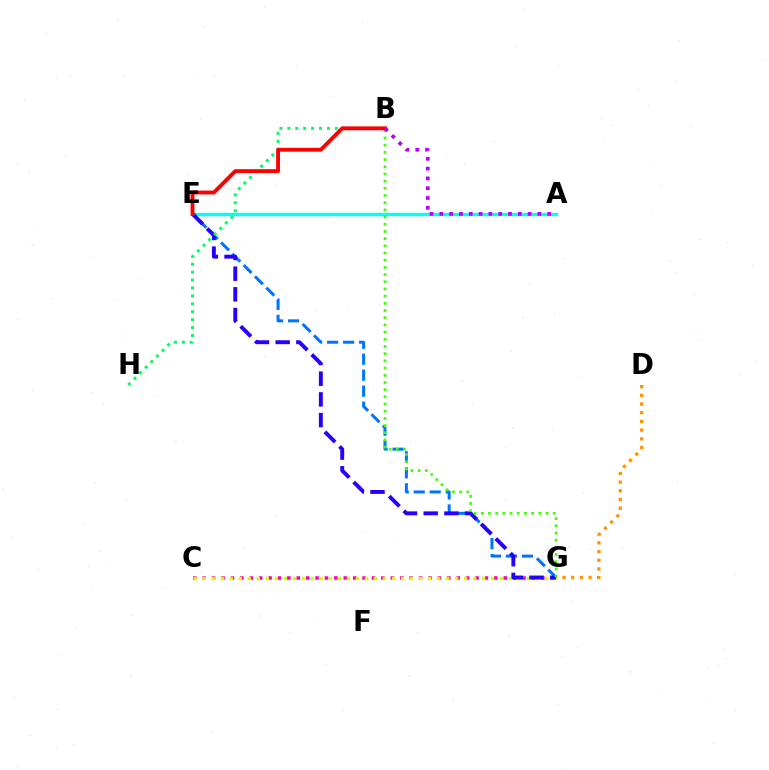{('C', 'G'): [{'color': '#ff00ac', 'line_style': 'dotted', 'thickness': 2.56}, {'color': '#d1ff00', 'line_style': 'dotted', 'thickness': 2.45}], ('A', 'E'): [{'color': '#00fff6', 'line_style': 'solid', 'thickness': 2.43}], ('D', 'G'): [{'color': '#ff9400', 'line_style': 'dotted', 'thickness': 2.36}], ('E', 'G'): [{'color': '#0074ff', 'line_style': 'dashed', 'thickness': 2.17}, {'color': '#2500ff', 'line_style': 'dashed', 'thickness': 2.81}], ('B', 'G'): [{'color': '#3dff00', 'line_style': 'dotted', 'thickness': 1.95}], ('B', 'H'): [{'color': '#00ff5c', 'line_style': 'dotted', 'thickness': 2.15}], ('B', 'E'): [{'color': '#ff0000', 'line_style': 'solid', 'thickness': 2.78}], ('A', 'B'): [{'color': '#b900ff', 'line_style': 'dotted', 'thickness': 2.66}]}